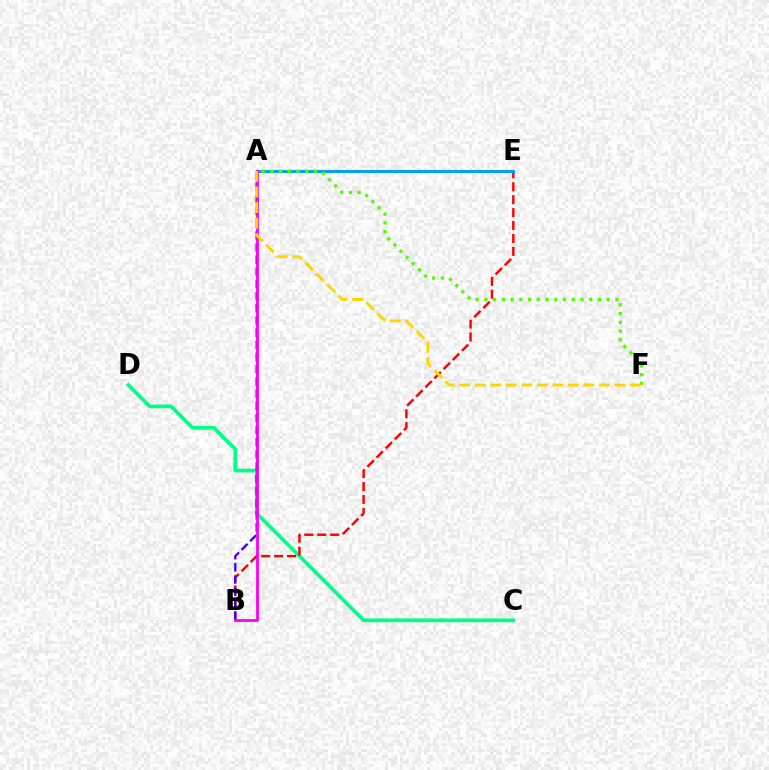{('C', 'D'): [{'color': '#00ff86', 'line_style': 'solid', 'thickness': 2.67}], ('B', 'E'): [{'color': '#ff0000', 'line_style': 'dashed', 'thickness': 1.76}], ('A', 'B'): [{'color': '#3700ff', 'line_style': 'dashed', 'thickness': 1.65}, {'color': '#ff00ed', 'line_style': 'solid', 'thickness': 2.01}], ('A', 'E'): [{'color': '#009eff', 'line_style': 'solid', 'thickness': 2.11}], ('A', 'F'): [{'color': '#4fff00', 'line_style': 'dotted', 'thickness': 2.37}, {'color': '#ffd500', 'line_style': 'dashed', 'thickness': 2.11}]}